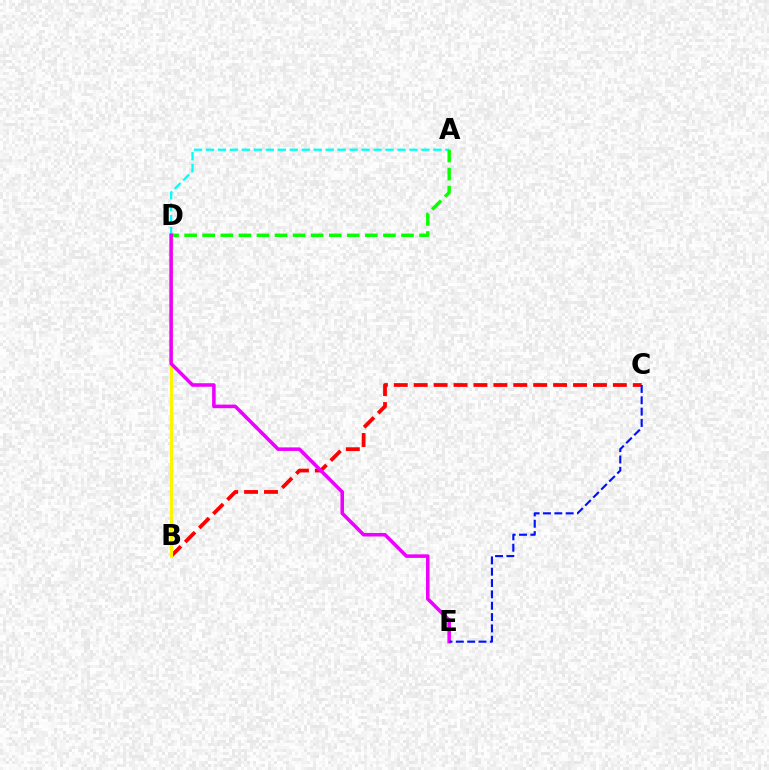{('B', 'C'): [{'color': '#ff0000', 'line_style': 'dashed', 'thickness': 2.71}], ('A', 'D'): [{'color': '#00fff6', 'line_style': 'dashed', 'thickness': 1.63}, {'color': '#08ff00', 'line_style': 'dashed', 'thickness': 2.45}], ('B', 'D'): [{'color': '#fcf500', 'line_style': 'solid', 'thickness': 2.28}], ('D', 'E'): [{'color': '#ee00ff', 'line_style': 'solid', 'thickness': 2.56}], ('C', 'E'): [{'color': '#0010ff', 'line_style': 'dashed', 'thickness': 1.54}]}